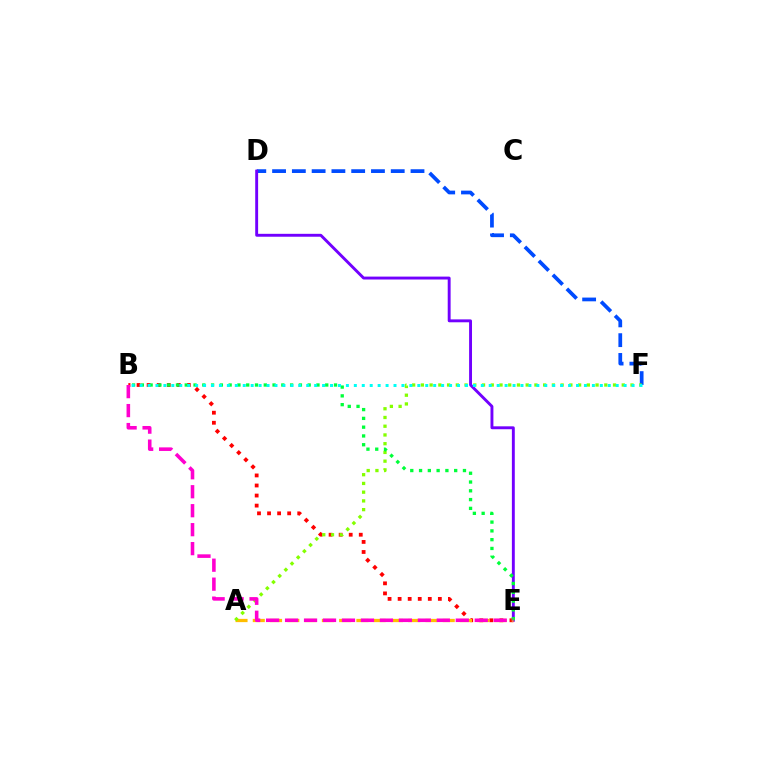{('D', 'F'): [{'color': '#004bff', 'line_style': 'dashed', 'thickness': 2.69}], ('D', 'E'): [{'color': '#7200ff', 'line_style': 'solid', 'thickness': 2.09}], ('B', 'E'): [{'color': '#ff0000', 'line_style': 'dotted', 'thickness': 2.73}, {'color': '#00ff39', 'line_style': 'dotted', 'thickness': 2.39}, {'color': '#ff00cf', 'line_style': 'dashed', 'thickness': 2.58}], ('A', 'E'): [{'color': '#ffbd00', 'line_style': 'dashed', 'thickness': 2.35}], ('A', 'F'): [{'color': '#84ff00', 'line_style': 'dotted', 'thickness': 2.37}], ('B', 'F'): [{'color': '#00fff6', 'line_style': 'dotted', 'thickness': 2.16}]}